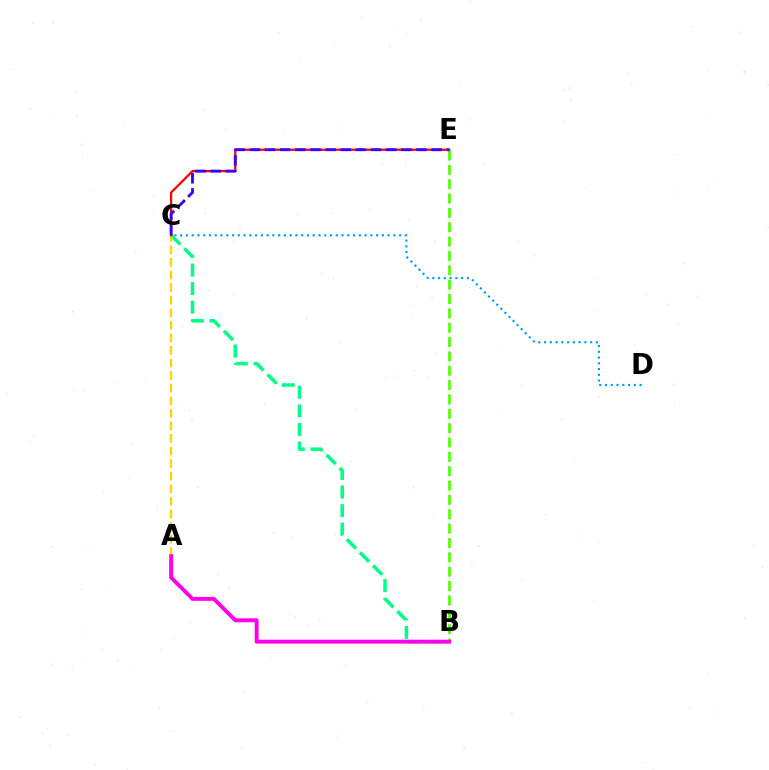{('B', 'C'): [{'color': '#00ff86', 'line_style': 'dashed', 'thickness': 2.52}], ('B', 'E'): [{'color': '#4fff00', 'line_style': 'dashed', 'thickness': 1.95}], ('A', 'C'): [{'color': '#ffd500', 'line_style': 'dashed', 'thickness': 1.71}], ('C', 'E'): [{'color': '#ff0000', 'line_style': 'solid', 'thickness': 1.64}, {'color': '#3700ff', 'line_style': 'dashed', 'thickness': 2.06}], ('A', 'B'): [{'color': '#ff00ed', 'line_style': 'solid', 'thickness': 2.81}], ('C', 'D'): [{'color': '#009eff', 'line_style': 'dotted', 'thickness': 1.57}]}